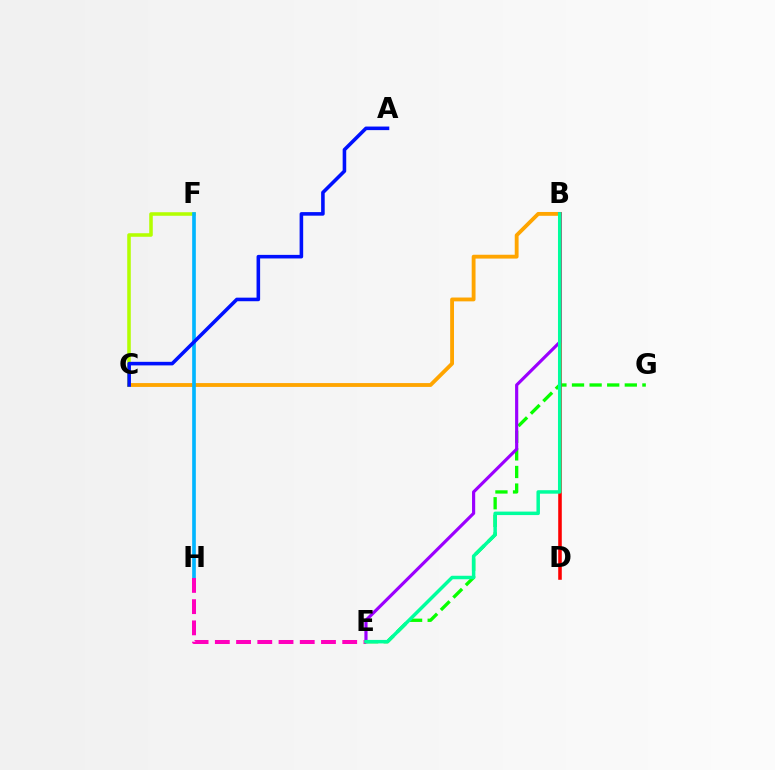{('E', 'G'): [{'color': '#08ff00', 'line_style': 'dashed', 'thickness': 2.39}], ('B', 'C'): [{'color': '#ffa500', 'line_style': 'solid', 'thickness': 2.76}], ('C', 'F'): [{'color': '#b3ff00', 'line_style': 'solid', 'thickness': 2.55}], ('F', 'H'): [{'color': '#00b5ff', 'line_style': 'solid', 'thickness': 2.63}], ('B', 'D'): [{'color': '#ff0000', 'line_style': 'solid', 'thickness': 2.57}], ('B', 'E'): [{'color': '#9b00ff', 'line_style': 'solid', 'thickness': 2.28}, {'color': '#00ff9d', 'line_style': 'solid', 'thickness': 2.51}], ('E', 'H'): [{'color': '#ff00bd', 'line_style': 'dashed', 'thickness': 2.88}], ('A', 'C'): [{'color': '#0010ff', 'line_style': 'solid', 'thickness': 2.57}]}